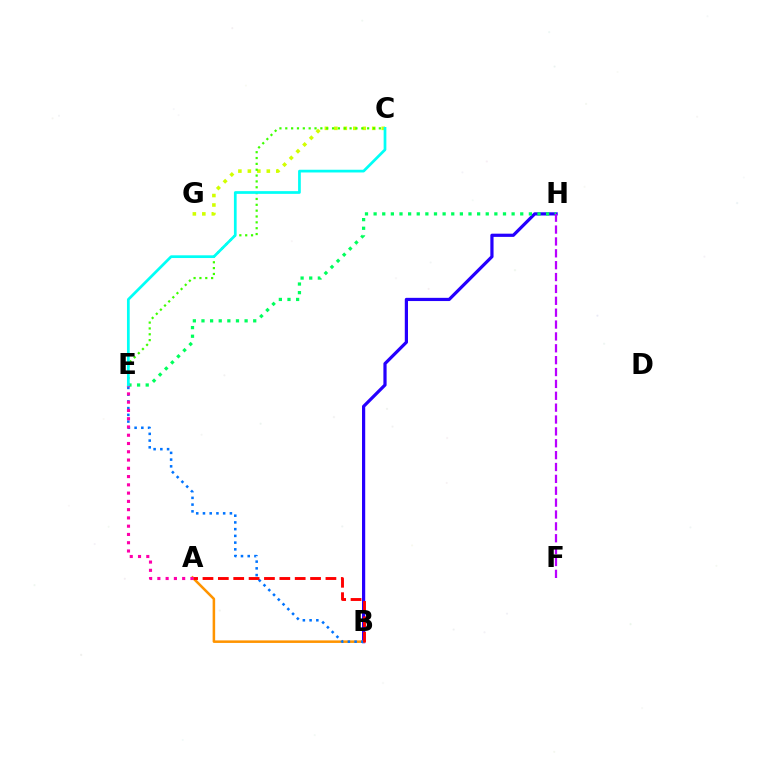{('C', 'G'): [{'color': '#d1ff00', 'line_style': 'dotted', 'thickness': 2.57}], ('B', 'H'): [{'color': '#2500ff', 'line_style': 'solid', 'thickness': 2.31}], ('C', 'E'): [{'color': '#3dff00', 'line_style': 'dotted', 'thickness': 1.59}, {'color': '#00fff6', 'line_style': 'solid', 'thickness': 1.96}], ('A', 'B'): [{'color': '#ff9400', 'line_style': 'solid', 'thickness': 1.83}, {'color': '#ff0000', 'line_style': 'dashed', 'thickness': 2.09}], ('E', 'H'): [{'color': '#00ff5c', 'line_style': 'dotted', 'thickness': 2.34}], ('F', 'H'): [{'color': '#b900ff', 'line_style': 'dashed', 'thickness': 1.61}], ('B', 'E'): [{'color': '#0074ff', 'line_style': 'dotted', 'thickness': 1.83}], ('A', 'E'): [{'color': '#ff00ac', 'line_style': 'dotted', 'thickness': 2.25}]}